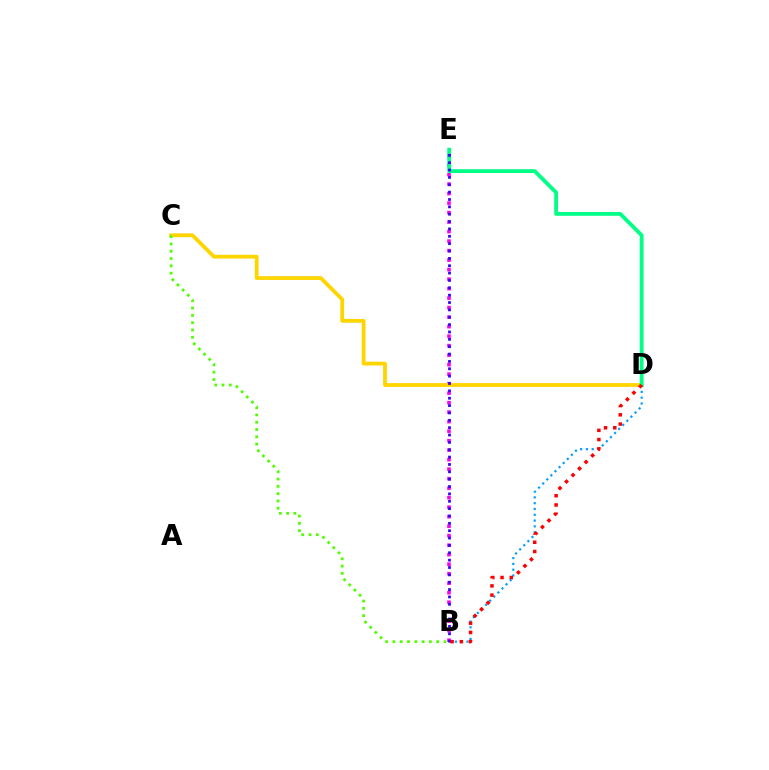{('B', 'E'): [{'color': '#ff00ed', 'line_style': 'dotted', 'thickness': 2.58}, {'color': '#3700ff', 'line_style': 'dotted', 'thickness': 2.0}], ('C', 'D'): [{'color': '#ffd500', 'line_style': 'solid', 'thickness': 2.73}], ('D', 'E'): [{'color': '#00ff86', 'line_style': 'solid', 'thickness': 2.75}], ('B', 'D'): [{'color': '#009eff', 'line_style': 'dotted', 'thickness': 1.58}, {'color': '#ff0000', 'line_style': 'dotted', 'thickness': 2.51}], ('B', 'C'): [{'color': '#4fff00', 'line_style': 'dotted', 'thickness': 1.98}]}